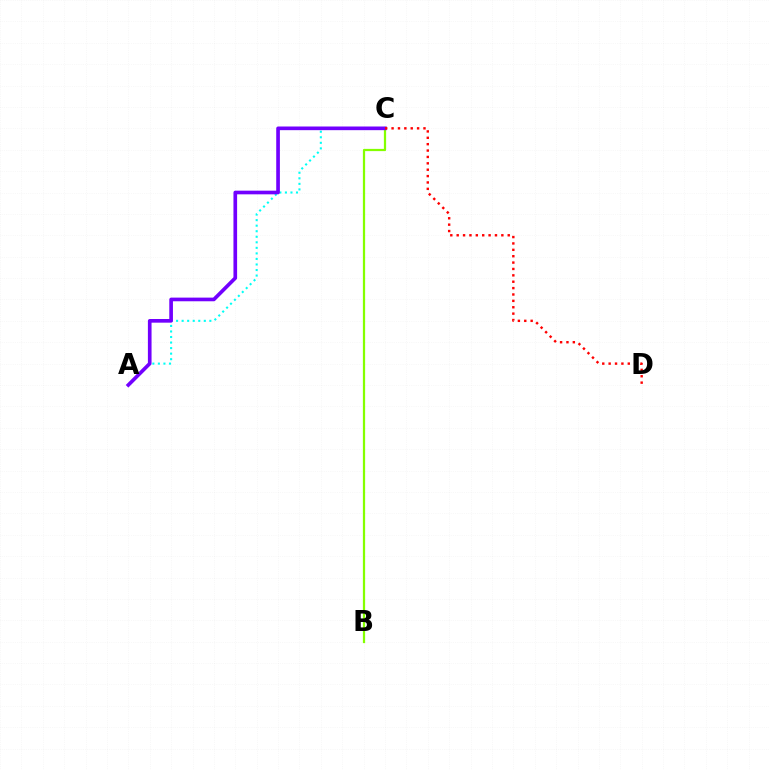{('A', 'C'): [{'color': '#00fff6', 'line_style': 'dotted', 'thickness': 1.51}, {'color': '#7200ff', 'line_style': 'solid', 'thickness': 2.64}], ('B', 'C'): [{'color': '#84ff00', 'line_style': 'solid', 'thickness': 1.61}], ('C', 'D'): [{'color': '#ff0000', 'line_style': 'dotted', 'thickness': 1.73}]}